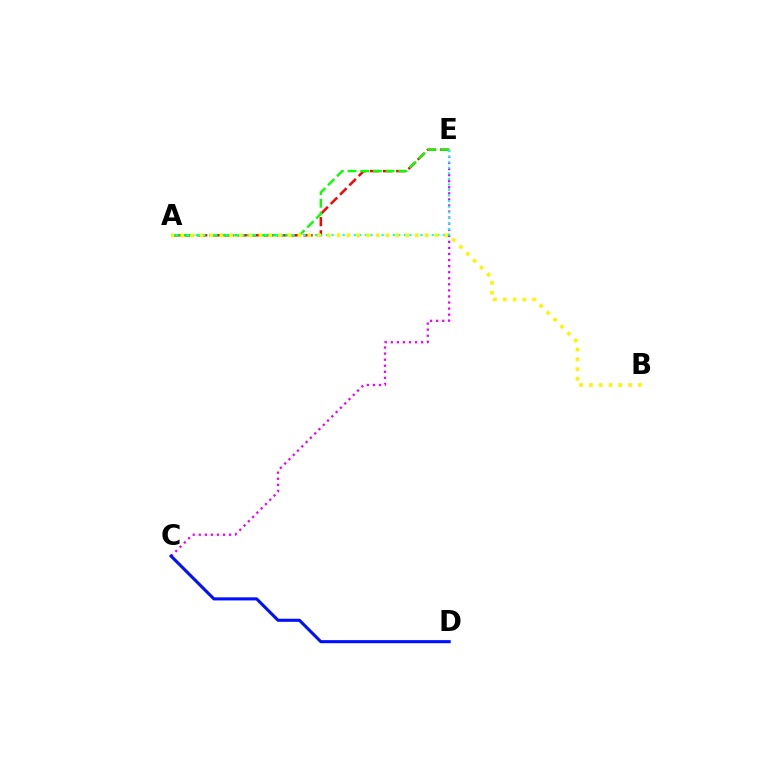{('C', 'E'): [{'color': '#ee00ff', 'line_style': 'dotted', 'thickness': 1.65}], ('A', 'E'): [{'color': '#ff0000', 'line_style': 'dashed', 'thickness': 1.79}, {'color': '#08ff00', 'line_style': 'dashed', 'thickness': 1.73}, {'color': '#00fff6', 'line_style': 'dotted', 'thickness': 1.51}], ('C', 'D'): [{'color': '#0010ff', 'line_style': 'solid', 'thickness': 2.22}], ('A', 'B'): [{'color': '#fcf500', 'line_style': 'dotted', 'thickness': 2.66}]}